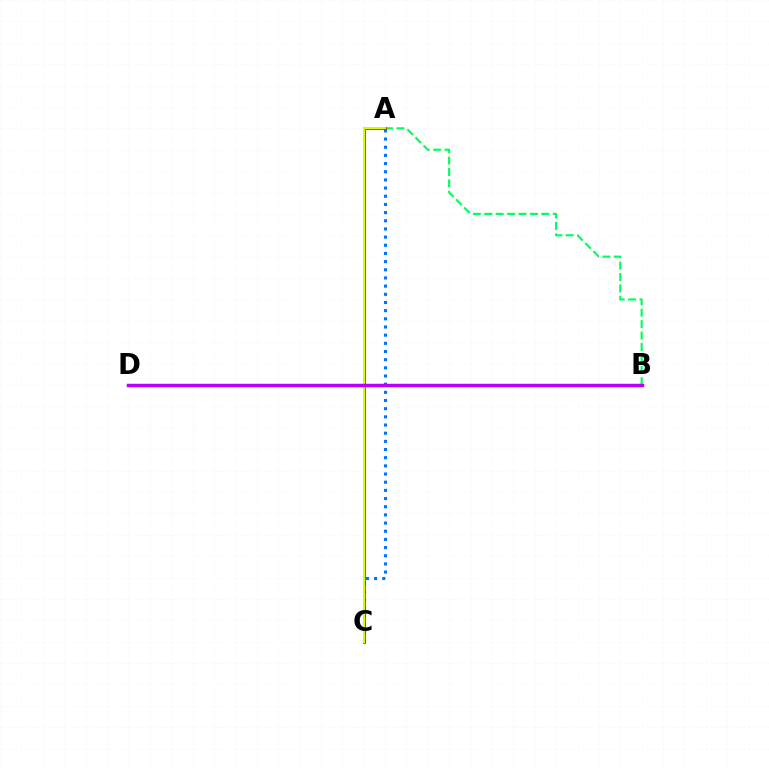{('A', 'C'): [{'color': '#0074ff', 'line_style': 'dotted', 'thickness': 2.22}, {'color': '#ff0000', 'line_style': 'solid', 'thickness': 1.91}, {'color': '#d1ff00', 'line_style': 'solid', 'thickness': 1.51}], ('A', 'B'): [{'color': '#00ff5c', 'line_style': 'dashed', 'thickness': 1.55}], ('B', 'D'): [{'color': '#b900ff', 'line_style': 'solid', 'thickness': 2.5}]}